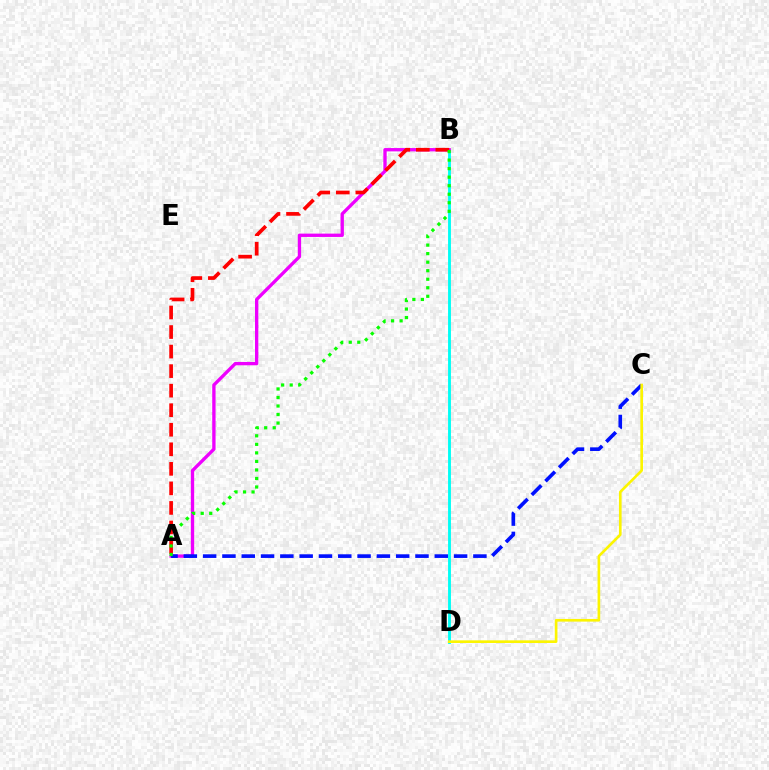{('B', 'D'): [{'color': '#00fff6', 'line_style': 'solid', 'thickness': 2.08}], ('A', 'B'): [{'color': '#ee00ff', 'line_style': 'solid', 'thickness': 2.4}, {'color': '#ff0000', 'line_style': 'dashed', 'thickness': 2.66}, {'color': '#08ff00', 'line_style': 'dotted', 'thickness': 2.32}], ('A', 'C'): [{'color': '#0010ff', 'line_style': 'dashed', 'thickness': 2.62}], ('C', 'D'): [{'color': '#fcf500', 'line_style': 'solid', 'thickness': 1.91}]}